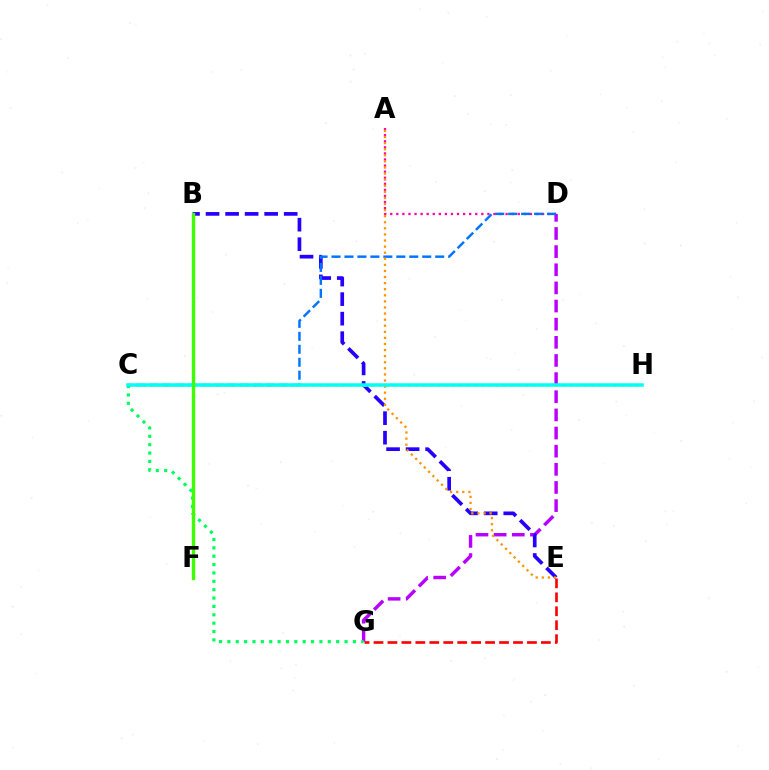{('D', 'G'): [{'color': '#b900ff', 'line_style': 'dashed', 'thickness': 2.46}], ('B', 'E'): [{'color': '#2500ff', 'line_style': 'dashed', 'thickness': 2.65}], ('A', 'D'): [{'color': '#ff00ac', 'line_style': 'dotted', 'thickness': 1.65}], ('C', 'H'): [{'color': '#d1ff00', 'line_style': 'dotted', 'thickness': 2.0}, {'color': '#00fff6', 'line_style': 'solid', 'thickness': 2.52}], ('C', 'D'): [{'color': '#0074ff', 'line_style': 'dashed', 'thickness': 1.76}], ('C', 'G'): [{'color': '#00ff5c', 'line_style': 'dotted', 'thickness': 2.27}], ('A', 'E'): [{'color': '#ff9400', 'line_style': 'dotted', 'thickness': 1.65}], ('E', 'G'): [{'color': '#ff0000', 'line_style': 'dashed', 'thickness': 1.9}], ('B', 'F'): [{'color': '#3dff00', 'line_style': 'solid', 'thickness': 2.4}]}